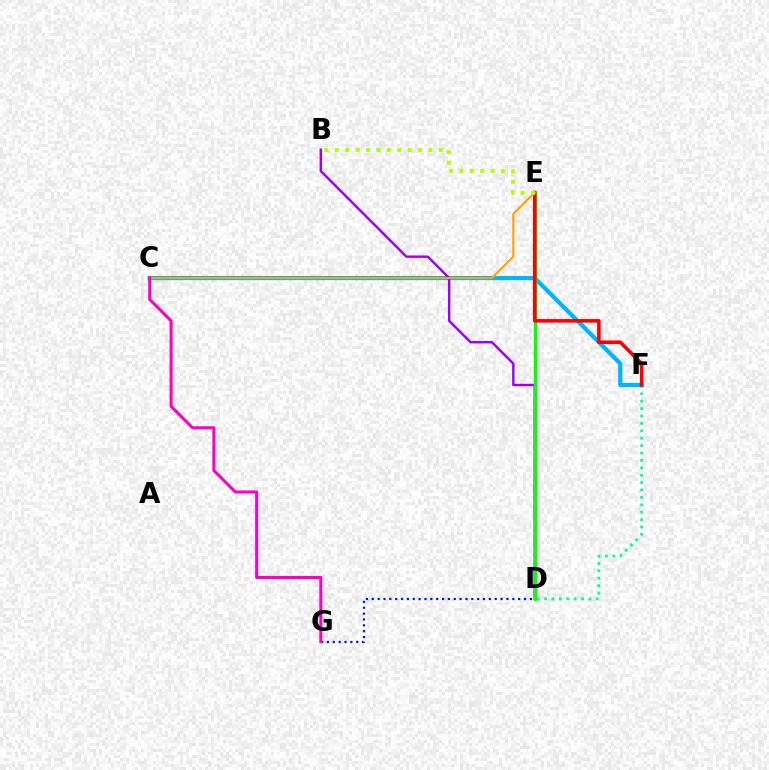{('C', 'F'): [{'color': '#00b5ff', 'line_style': 'solid', 'thickness': 3.0}], ('B', 'D'): [{'color': '#9b00ff', 'line_style': 'solid', 'thickness': 1.74}], ('D', 'F'): [{'color': '#00ff9d', 'line_style': 'dotted', 'thickness': 2.01}], ('D', 'E'): [{'color': '#08ff00', 'line_style': 'solid', 'thickness': 2.47}], ('D', 'G'): [{'color': '#0010ff', 'line_style': 'dotted', 'thickness': 1.59}], ('E', 'F'): [{'color': '#ff0000', 'line_style': 'solid', 'thickness': 2.55}], ('C', 'E'): [{'color': '#ffa500', 'line_style': 'solid', 'thickness': 1.55}], ('B', 'E'): [{'color': '#b3ff00', 'line_style': 'dotted', 'thickness': 2.83}], ('C', 'G'): [{'color': '#ff00bd', 'line_style': 'solid', 'thickness': 2.19}]}